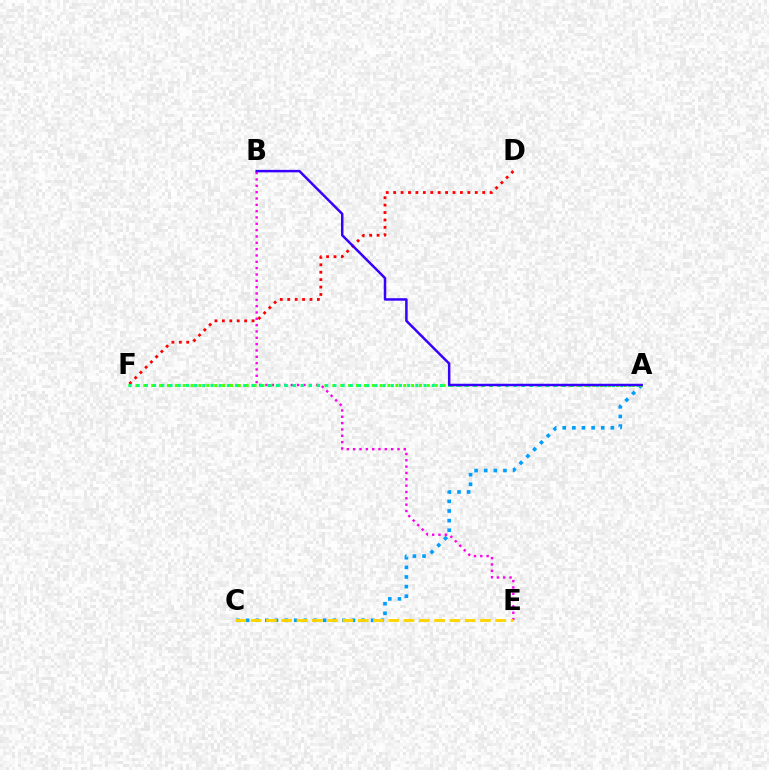{('B', 'E'): [{'color': '#ff00ed', 'line_style': 'dotted', 'thickness': 1.72}], ('A', 'C'): [{'color': '#009eff', 'line_style': 'dotted', 'thickness': 2.61}], ('A', 'F'): [{'color': '#4fff00', 'line_style': 'dotted', 'thickness': 2.14}, {'color': '#00ff86', 'line_style': 'dotted', 'thickness': 2.23}], ('C', 'E'): [{'color': '#ffd500', 'line_style': 'dashed', 'thickness': 2.08}], ('D', 'F'): [{'color': '#ff0000', 'line_style': 'dotted', 'thickness': 2.02}], ('A', 'B'): [{'color': '#3700ff', 'line_style': 'solid', 'thickness': 1.79}]}